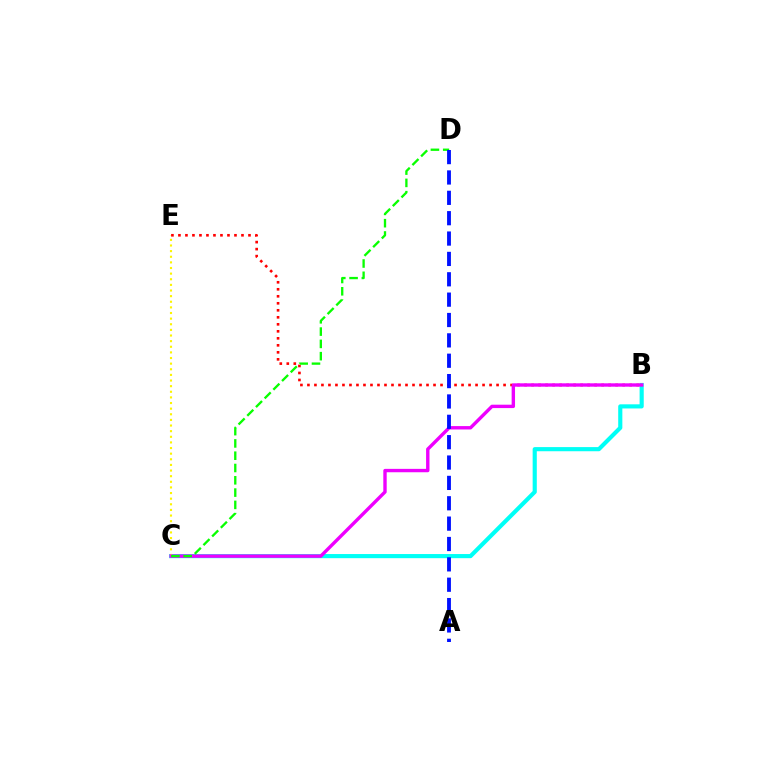{('B', 'C'): [{'color': '#00fff6', 'line_style': 'solid', 'thickness': 2.98}, {'color': '#ee00ff', 'line_style': 'solid', 'thickness': 2.44}], ('C', 'E'): [{'color': '#fcf500', 'line_style': 'dotted', 'thickness': 1.53}], ('B', 'E'): [{'color': '#ff0000', 'line_style': 'dotted', 'thickness': 1.9}], ('C', 'D'): [{'color': '#08ff00', 'line_style': 'dashed', 'thickness': 1.67}], ('A', 'D'): [{'color': '#0010ff', 'line_style': 'dashed', 'thickness': 2.77}]}